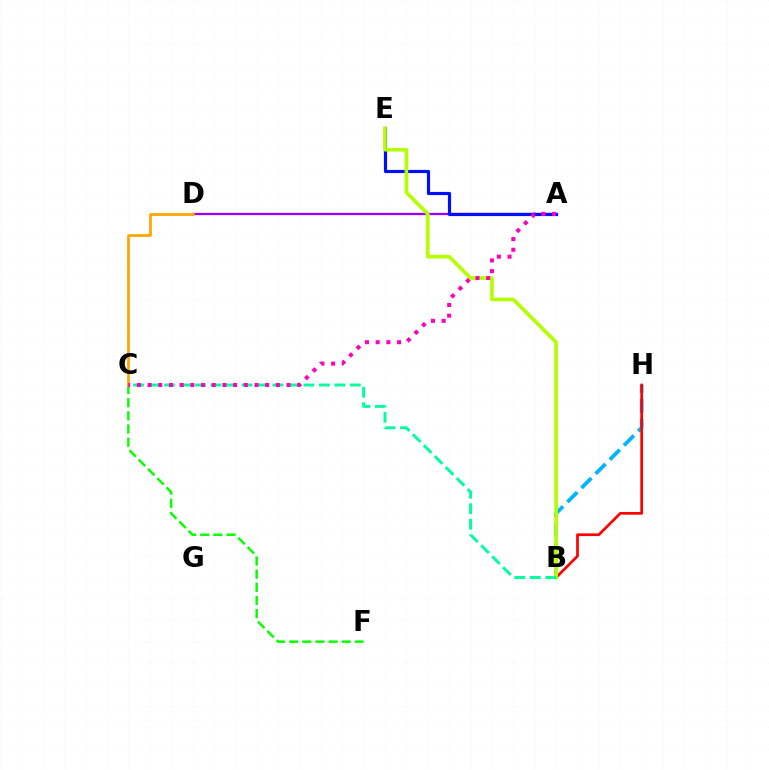{('C', 'F'): [{'color': '#08ff00', 'line_style': 'dashed', 'thickness': 1.79}], ('A', 'D'): [{'color': '#9b00ff', 'line_style': 'solid', 'thickness': 1.64}], ('B', 'H'): [{'color': '#00b5ff', 'line_style': 'dashed', 'thickness': 2.72}, {'color': '#ff0000', 'line_style': 'solid', 'thickness': 1.95}], ('A', 'E'): [{'color': '#0010ff', 'line_style': 'solid', 'thickness': 2.28}], ('C', 'D'): [{'color': '#ffa500', 'line_style': 'solid', 'thickness': 1.97}], ('B', 'E'): [{'color': '#b3ff00', 'line_style': 'solid', 'thickness': 2.62}], ('B', 'C'): [{'color': '#00ff9d', 'line_style': 'dashed', 'thickness': 2.1}], ('A', 'C'): [{'color': '#ff00bd', 'line_style': 'dotted', 'thickness': 2.9}]}